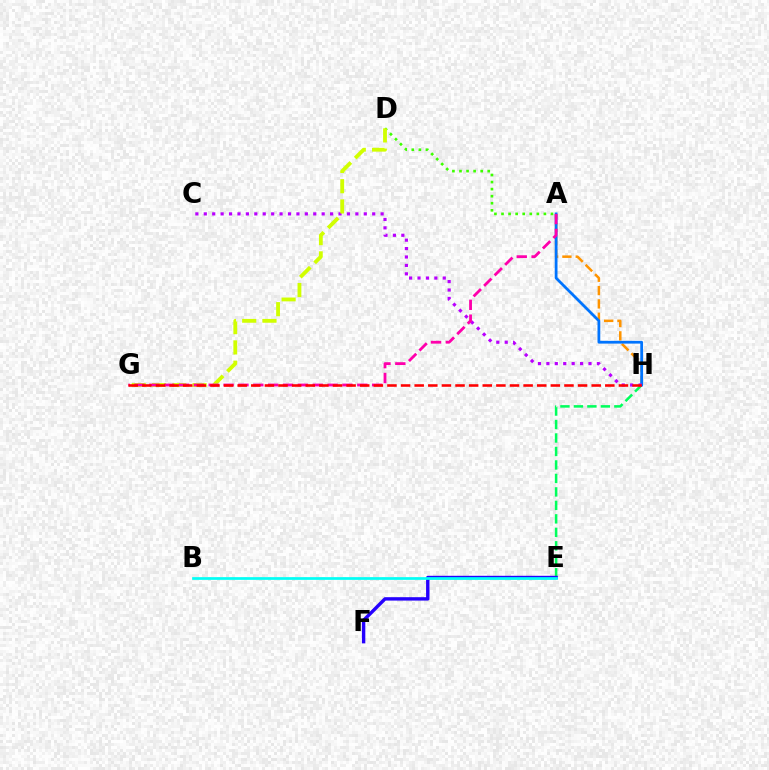{('E', 'H'): [{'color': '#00ff5c', 'line_style': 'dashed', 'thickness': 1.83}], ('A', 'H'): [{'color': '#ff9400', 'line_style': 'dashed', 'thickness': 1.81}, {'color': '#0074ff', 'line_style': 'solid', 'thickness': 1.99}], ('C', 'H'): [{'color': '#b900ff', 'line_style': 'dotted', 'thickness': 2.29}], ('A', 'D'): [{'color': '#3dff00', 'line_style': 'dotted', 'thickness': 1.92}], ('E', 'F'): [{'color': '#2500ff', 'line_style': 'solid', 'thickness': 2.44}], ('D', 'G'): [{'color': '#d1ff00', 'line_style': 'dashed', 'thickness': 2.75}], ('A', 'G'): [{'color': '#ff00ac', 'line_style': 'dashed', 'thickness': 2.02}], ('B', 'E'): [{'color': '#00fff6', 'line_style': 'solid', 'thickness': 1.95}], ('G', 'H'): [{'color': '#ff0000', 'line_style': 'dashed', 'thickness': 1.85}]}